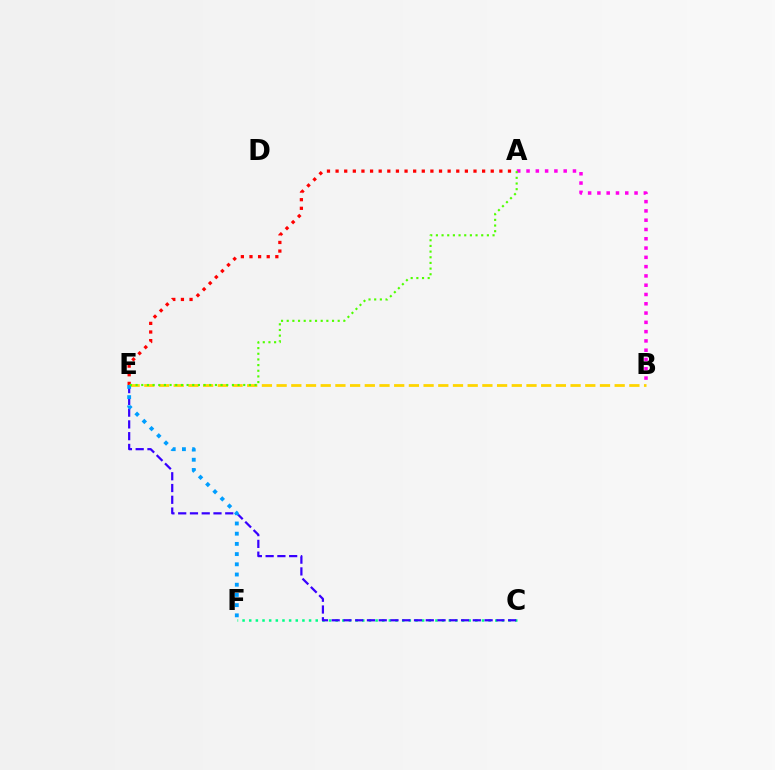{('C', 'F'): [{'color': '#00ff86', 'line_style': 'dotted', 'thickness': 1.81}], ('A', 'B'): [{'color': '#ff00ed', 'line_style': 'dotted', 'thickness': 2.52}], ('A', 'E'): [{'color': '#ff0000', 'line_style': 'dotted', 'thickness': 2.34}, {'color': '#4fff00', 'line_style': 'dotted', 'thickness': 1.54}], ('B', 'E'): [{'color': '#ffd500', 'line_style': 'dashed', 'thickness': 2.0}], ('C', 'E'): [{'color': '#3700ff', 'line_style': 'dashed', 'thickness': 1.6}], ('E', 'F'): [{'color': '#009eff', 'line_style': 'dotted', 'thickness': 2.77}]}